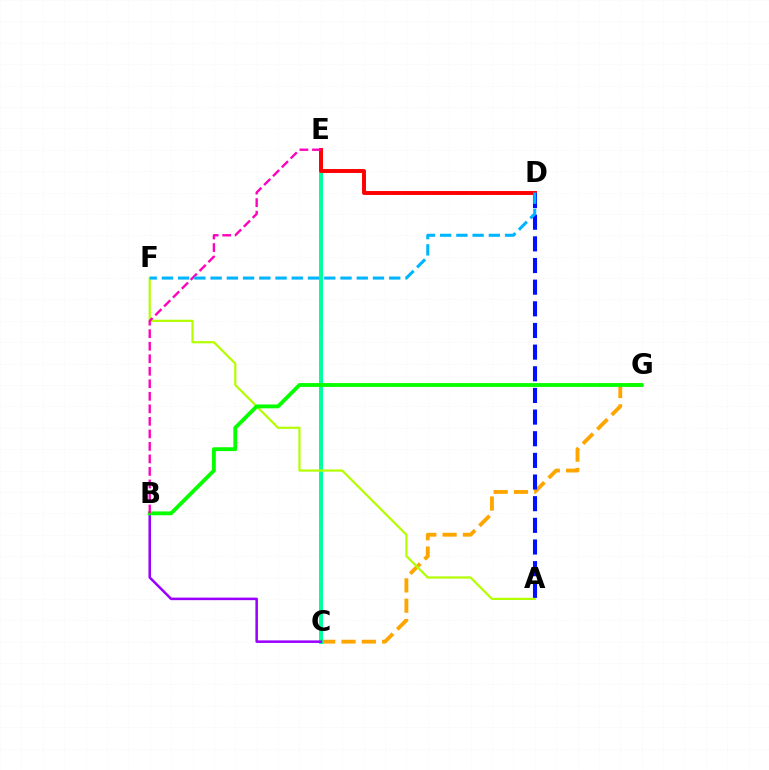{('C', 'G'): [{'color': '#ffa500', 'line_style': 'dashed', 'thickness': 2.76}], ('C', 'E'): [{'color': '#00ff9d', 'line_style': 'solid', 'thickness': 2.86}], ('B', 'C'): [{'color': '#9b00ff', 'line_style': 'solid', 'thickness': 1.83}], ('A', 'F'): [{'color': '#b3ff00', 'line_style': 'solid', 'thickness': 1.59}], ('D', 'E'): [{'color': '#ff0000', 'line_style': 'solid', 'thickness': 2.82}], ('A', 'D'): [{'color': '#0010ff', 'line_style': 'dashed', 'thickness': 2.94}], ('B', 'G'): [{'color': '#08ff00', 'line_style': 'solid', 'thickness': 2.77}], ('B', 'E'): [{'color': '#ff00bd', 'line_style': 'dashed', 'thickness': 1.7}], ('D', 'F'): [{'color': '#00b5ff', 'line_style': 'dashed', 'thickness': 2.21}]}